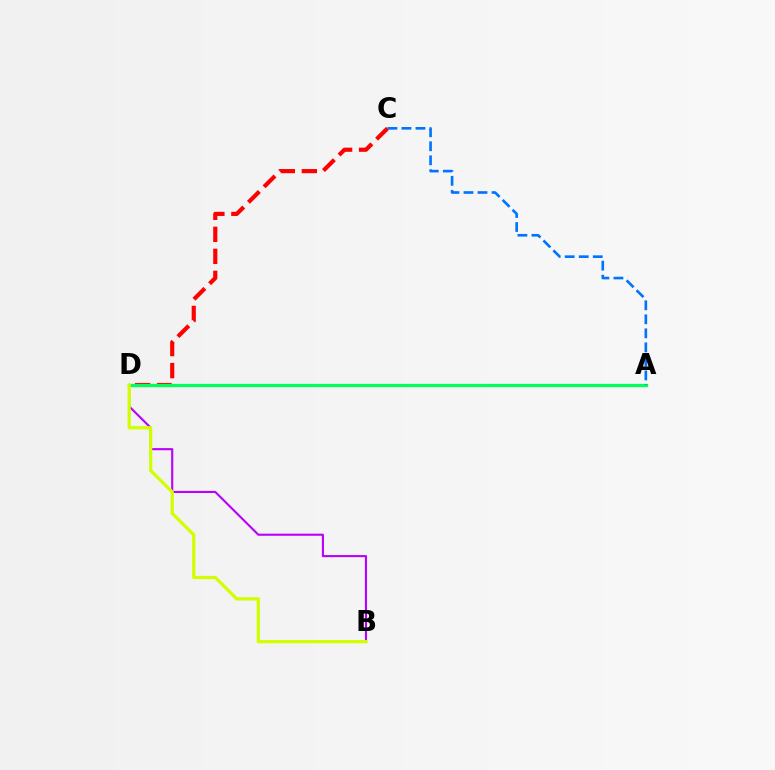{('B', 'D'): [{'color': '#b900ff', 'line_style': 'solid', 'thickness': 1.52}, {'color': '#d1ff00', 'line_style': 'solid', 'thickness': 2.32}], ('C', 'D'): [{'color': '#ff0000', 'line_style': 'dashed', 'thickness': 2.99}], ('A', 'D'): [{'color': '#00ff5c', 'line_style': 'solid', 'thickness': 2.37}], ('A', 'C'): [{'color': '#0074ff', 'line_style': 'dashed', 'thickness': 1.91}]}